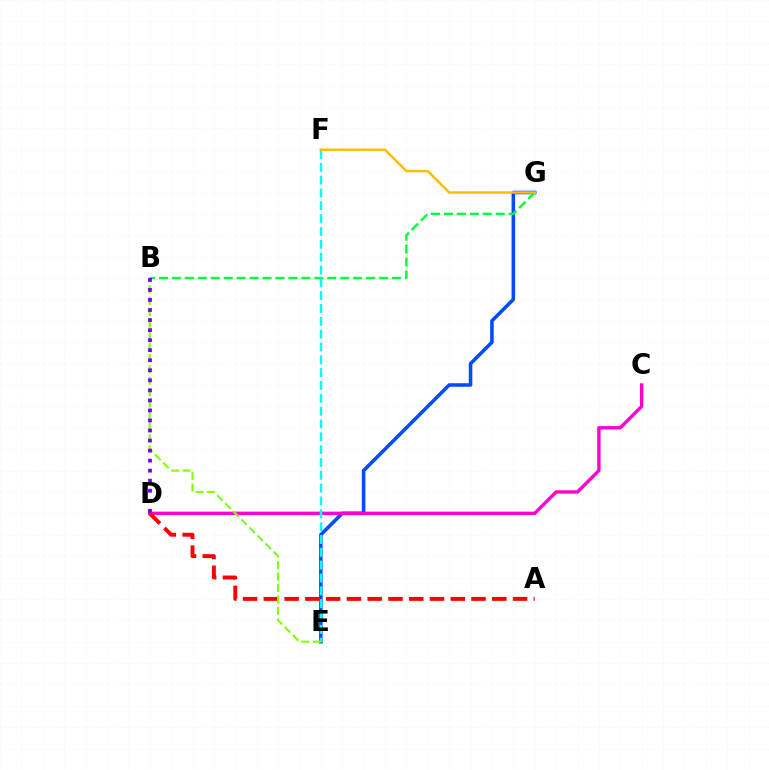{('E', 'G'): [{'color': '#004bff', 'line_style': 'solid', 'thickness': 2.56}], ('C', 'D'): [{'color': '#ff00cf', 'line_style': 'solid', 'thickness': 2.44}], ('B', 'G'): [{'color': '#00ff39', 'line_style': 'dashed', 'thickness': 1.76}], ('A', 'D'): [{'color': '#ff0000', 'line_style': 'dashed', 'thickness': 2.82}], ('E', 'F'): [{'color': '#00fff6', 'line_style': 'dashed', 'thickness': 1.74}], ('F', 'G'): [{'color': '#ffbd00', 'line_style': 'solid', 'thickness': 1.78}], ('B', 'E'): [{'color': '#84ff00', 'line_style': 'dashed', 'thickness': 1.55}], ('B', 'D'): [{'color': '#7200ff', 'line_style': 'dotted', 'thickness': 2.73}]}